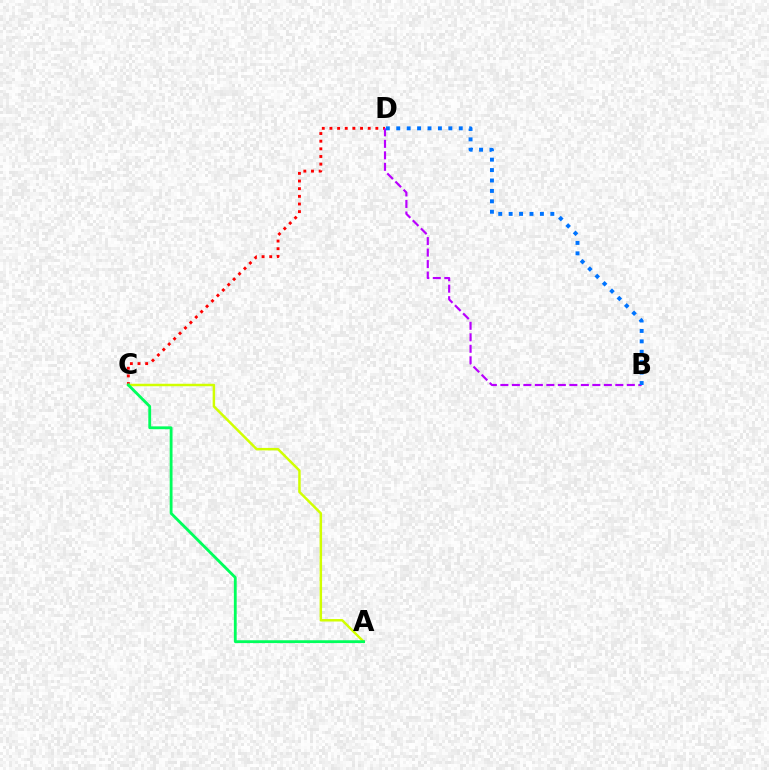{('C', 'D'): [{'color': '#ff0000', 'line_style': 'dotted', 'thickness': 2.08}], ('A', 'C'): [{'color': '#d1ff00', 'line_style': 'solid', 'thickness': 1.78}, {'color': '#00ff5c', 'line_style': 'solid', 'thickness': 2.03}], ('B', 'D'): [{'color': '#b900ff', 'line_style': 'dashed', 'thickness': 1.56}, {'color': '#0074ff', 'line_style': 'dotted', 'thickness': 2.83}]}